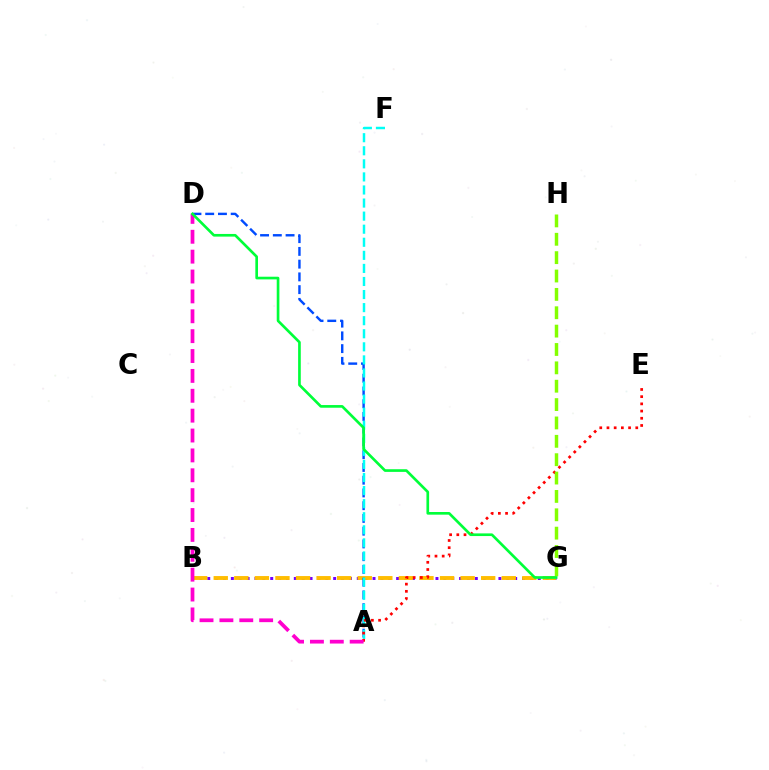{('B', 'G'): [{'color': '#7200ff', 'line_style': 'dotted', 'thickness': 2.14}, {'color': '#ffbd00', 'line_style': 'dashed', 'thickness': 2.79}], ('A', 'D'): [{'color': '#004bff', 'line_style': 'dashed', 'thickness': 1.73}, {'color': '#ff00cf', 'line_style': 'dashed', 'thickness': 2.7}], ('A', 'F'): [{'color': '#00fff6', 'line_style': 'dashed', 'thickness': 1.78}], ('A', 'E'): [{'color': '#ff0000', 'line_style': 'dotted', 'thickness': 1.96}], ('G', 'H'): [{'color': '#84ff00', 'line_style': 'dashed', 'thickness': 2.5}], ('D', 'G'): [{'color': '#00ff39', 'line_style': 'solid', 'thickness': 1.92}]}